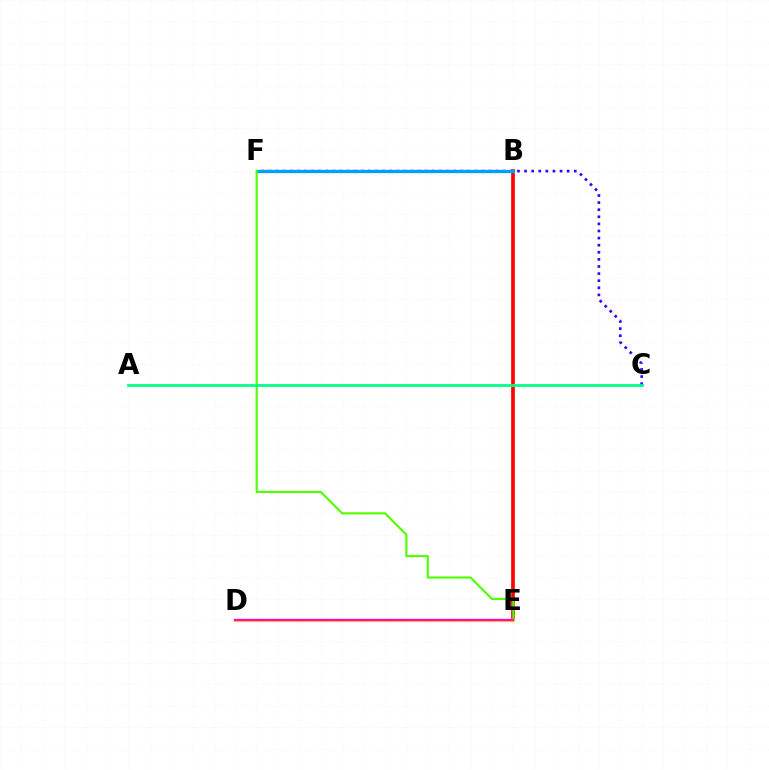{('C', 'F'): [{'color': '#3700ff', 'line_style': 'dotted', 'thickness': 1.93}], ('B', 'E'): [{'color': '#ff0000', 'line_style': 'solid', 'thickness': 2.64}], ('B', 'F'): [{'color': '#009eff', 'line_style': 'solid', 'thickness': 2.4}], ('E', 'F'): [{'color': '#4fff00', 'line_style': 'solid', 'thickness': 1.53}], ('D', 'E'): [{'color': '#ffd500', 'line_style': 'solid', 'thickness': 2.4}, {'color': '#ff00ed', 'line_style': 'solid', 'thickness': 1.59}], ('A', 'C'): [{'color': '#00ff86', 'line_style': 'solid', 'thickness': 1.98}]}